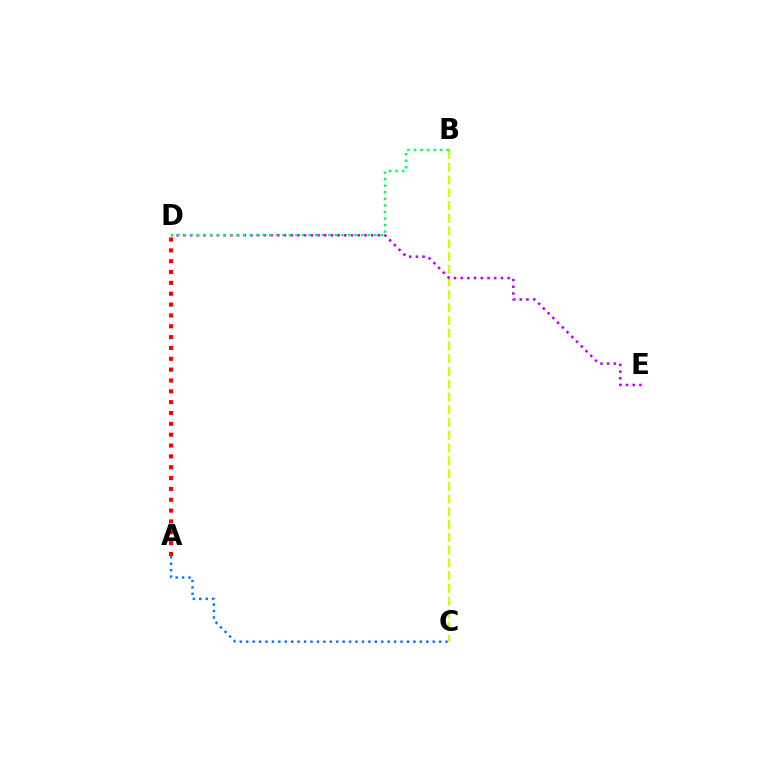{('A', 'C'): [{'color': '#0074ff', 'line_style': 'dotted', 'thickness': 1.75}], ('A', 'D'): [{'color': '#ff0000', 'line_style': 'dotted', 'thickness': 2.95}], ('B', 'C'): [{'color': '#d1ff00', 'line_style': 'dashed', 'thickness': 1.73}], ('D', 'E'): [{'color': '#b900ff', 'line_style': 'dotted', 'thickness': 1.82}], ('B', 'D'): [{'color': '#00ff5c', 'line_style': 'dotted', 'thickness': 1.78}]}